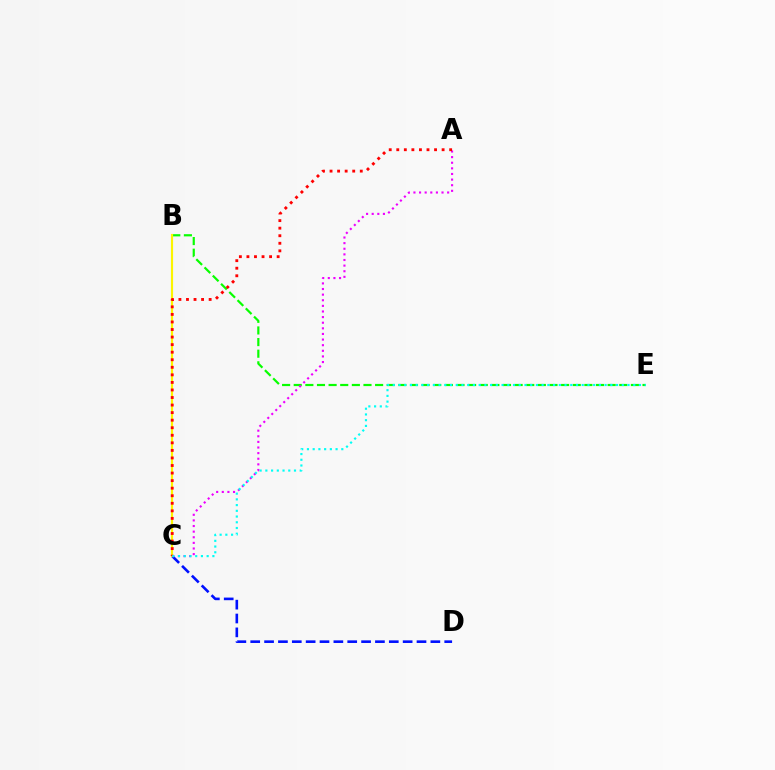{('C', 'D'): [{'color': '#0010ff', 'line_style': 'dashed', 'thickness': 1.88}], ('B', 'E'): [{'color': '#08ff00', 'line_style': 'dashed', 'thickness': 1.58}], ('B', 'C'): [{'color': '#fcf500', 'line_style': 'solid', 'thickness': 1.55}], ('A', 'C'): [{'color': '#ee00ff', 'line_style': 'dotted', 'thickness': 1.53}, {'color': '#ff0000', 'line_style': 'dotted', 'thickness': 2.05}], ('C', 'E'): [{'color': '#00fff6', 'line_style': 'dotted', 'thickness': 1.56}]}